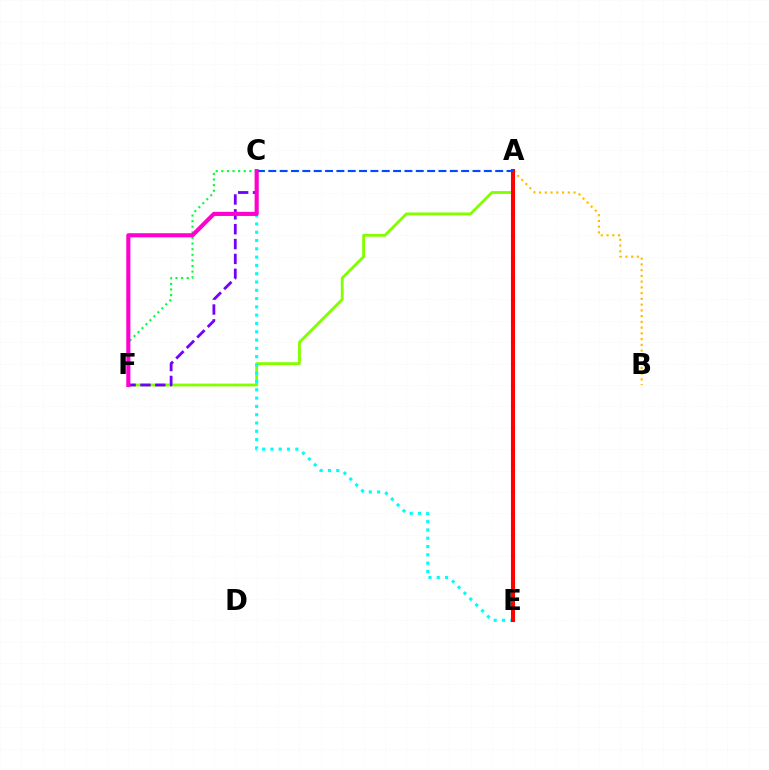{('A', 'F'): [{'color': '#84ff00', 'line_style': 'solid', 'thickness': 2.05}], ('A', 'B'): [{'color': '#ffbd00', 'line_style': 'dotted', 'thickness': 1.56}], ('C', 'E'): [{'color': '#00fff6', 'line_style': 'dotted', 'thickness': 2.25}], ('C', 'F'): [{'color': '#00ff39', 'line_style': 'dotted', 'thickness': 1.52}, {'color': '#7200ff', 'line_style': 'dashed', 'thickness': 2.02}, {'color': '#ff00cf', 'line_style': 'solid', 'thickness': 2.96}], ('A', 'E'): [{'color': '#ff0000', 'line_style': 'solid', 'thickness': 2.93}], ('A', 'C'): [{'color': '#004bff', 'line_style': 'dashed', 'thickness': 1.54}]}